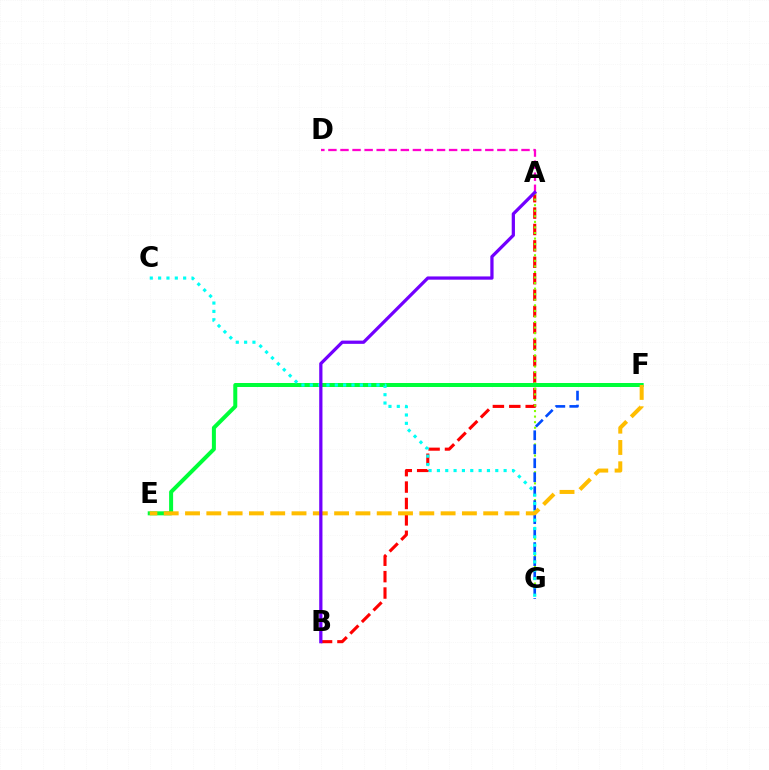{('A', 'B'): [{'color': '#ff0000', 'line_style': 'dashed', 'thickness': 2.23}, {'color': '#7200ff', 'line_style': 'solid', 'thickness': 2.34}], ('A', 'G'): [{'color': '#84ff00', 'line_style': 'dotted', 'thickness': 1.51}], ('F', 'G'): [{'color': '#004bff', 'line_style': 'dashed', 'thickness': 1.9}], ('E', 'F'): [{'color': '#00ff39', 'line_style': 'solid', 'thickness': 2.88}, {'color': '#ffbd00', 'line_style': 'dashed', 'thickness': 2.89}], ('C', 'G'): [{'color': '#00fff6', 'line_style': 'dotted', 'thickness': 2.27}], ('A', 'D'): [{'color': '#ff00cf', 'line_style': 'dashed', 'thickness': 1.64}]}